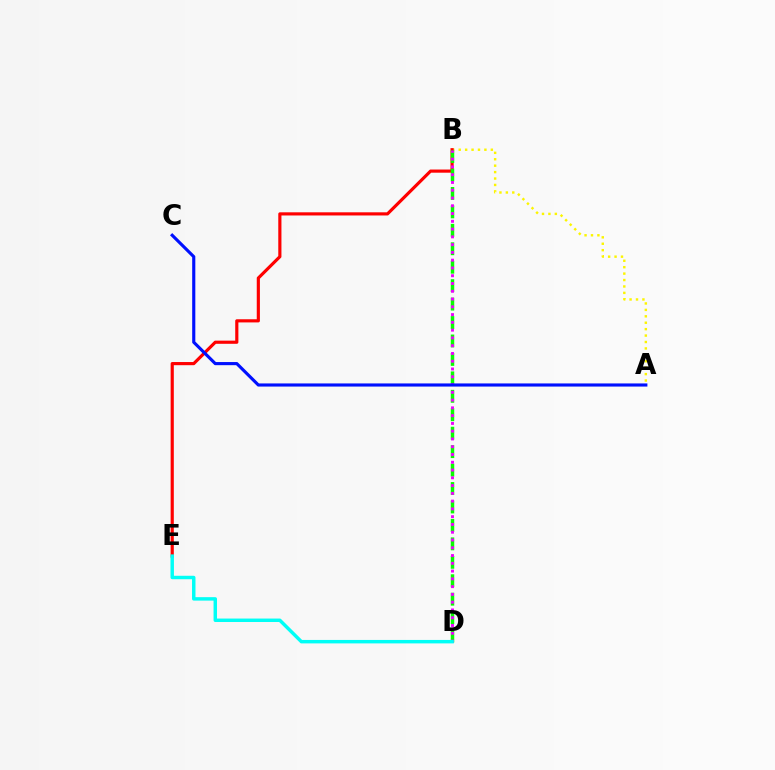{('A', 'B'): [{'color': '#fcf500', 'line_style': 'dotted', 'thickness': 1.75}], ('B', 'E'): [{'color': '#ff0000', 'line_style': 'solid', 'thickness': 2.28}], ('B', 'D'): [{'color': '#08ff00', 'line_style': 'dashed', 'thickness': 2.51}, {'color': '#ee00ff', 'line_style': 'dotted', 'thickness': 2.11}], ('D', 'E'): [{'color': '#00fff6', 'line_style': 'solid', 'thickness': 2.48}], ('A', 'C'): [{'color': '#0010ff', 'line_style': 'solid', 'thickness': 2.25}]}